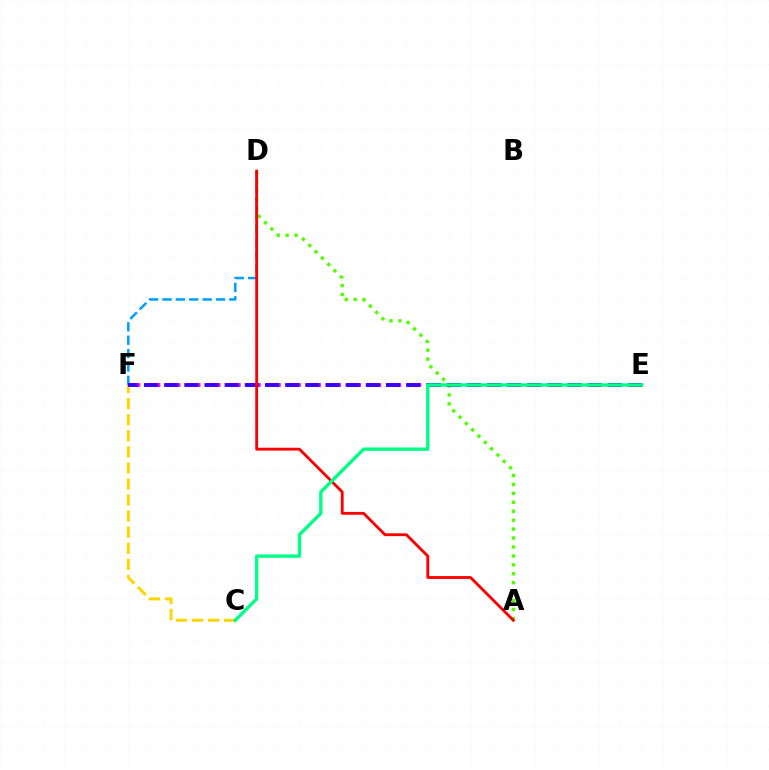{('A', 'D'): [{'color': '#4fff00', 'line_style': 'dotted', 'thickness': 2.43}, {'color': '#ff0000', 'line_style': 'solid', 'thickness': 2.04}], ('D', 'F'): [{'color': '#009eff', 'line_style': 'dashed', 'thickness': 1.82}], ('E', 'F'): [{'color': '#ff00ed', 'line_style': 'dashed', 'thickness': 2.73}, {'color': '#3700ff', 'line_style': 'dashed', 'thickness': 2.74}], ('C', 'F'): [{'color': '#ffd500', 'line_style': 'dashed', 'thickness': 2.18}], ('C', 'E'): [{'color': '#00ff86', 'line_style': 'solid', 'thickness': 2.43}]}